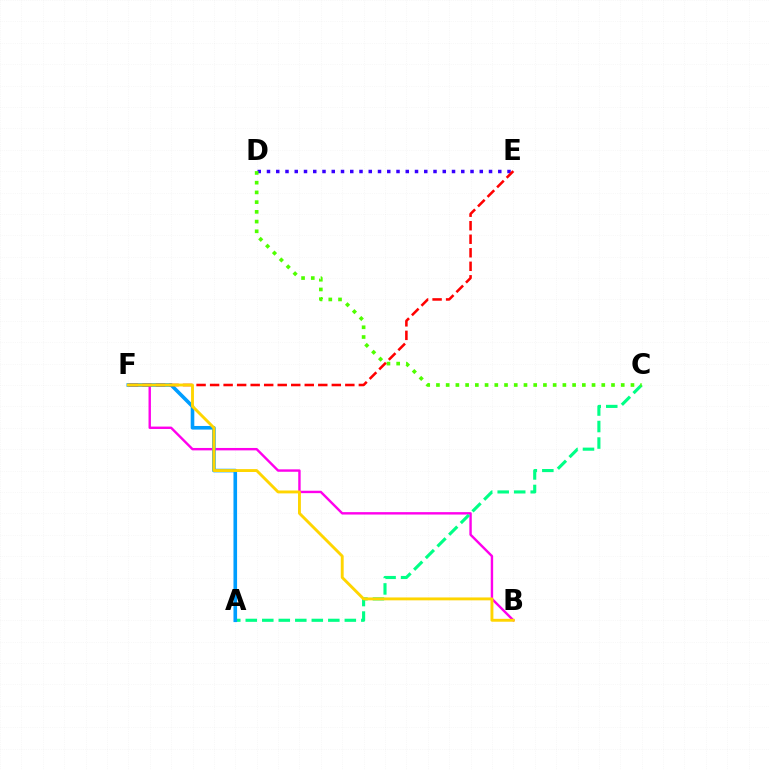{('B', 'F'): [{'color': '#ff00ed', 'line_style': 'solid', 'thickness': 1.73}, {'color': '#ffd500', 'line_style': 'solid', 'thickness': 2.08}], ('D', 'E'): [{'color': '#3700ff', 'line_style': 'dotted', 'thickness': 2.51}], ('A', 'C'): [{'color': '#00ff86', 'line_style': 'dashed', 'thickness': 2.24}], ('A', 'F'): [{'color': '#009eff', 'line_style': 'solid', 'thickness': 2.6}], ('C', 'D'): [{'color': '#4fff00', 'line_style': 'dotted', 'thickness': 2.64}], ('E', 'F'): [{'color': '#ff0000', 'line_style': 'dashed', 'thickness': 1.84}]}